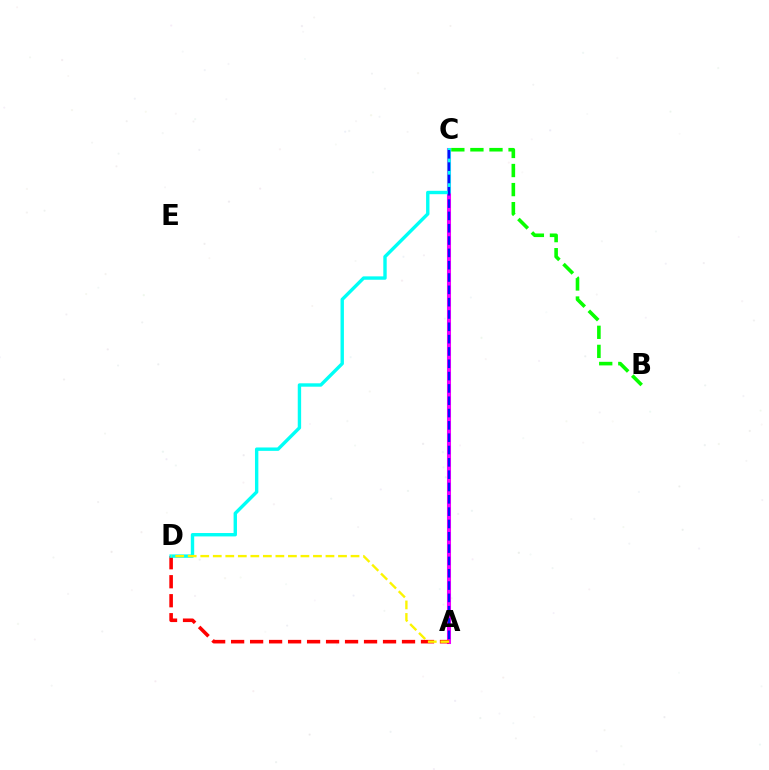{('A', 'C'): [{'color': '#ee00ff', 'line_style': 'solid', 'thickness': 2.92}, {'color': '#0010ff', 'line_style': 'dashed', 'thickness': 1.67}], ('A', 'D'): [{'color': '#ff0000', 'line_style': 'dashed', 'thickness': 2.58}, {'color': '#fcf500', 'line_style': 'dashed', 'thickness': 1.7}], ('C', 'D'): [{'color': '#00fff6', 'line_style': 'solid', 'thickness': 2.44}], ('B', 'C'): [{'color': '#08ff00', 'line_style': 'dashed', 'thickness': 2.59}]}